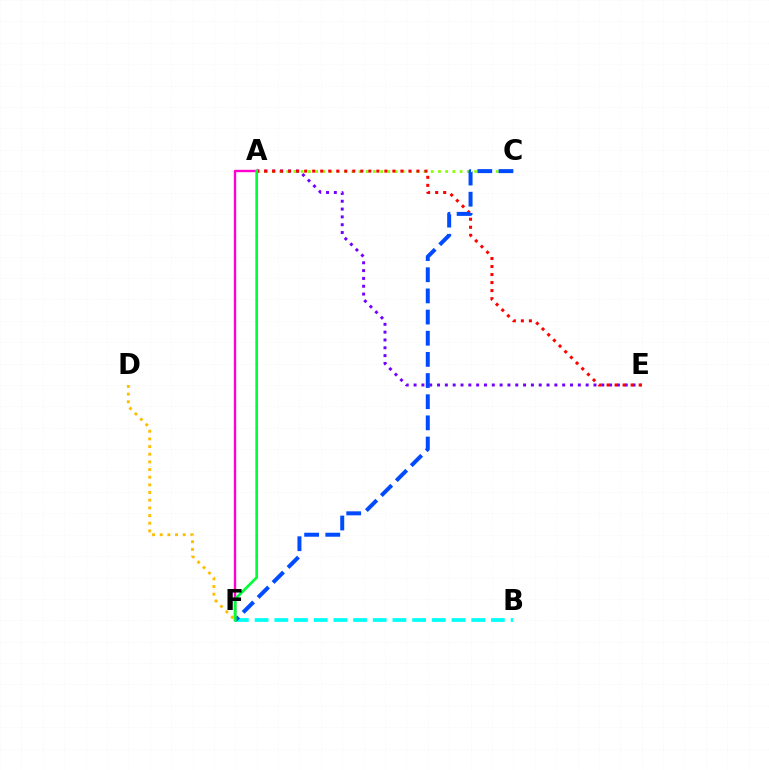{('A', 'E'): [{'color': '#7200ff', 'line_style': 'dotted', 'thickness': 2.13}, {'color': '#ff0000', 'line_style': 'dotted', 'thickness': 2.18}], ('A', 'C'): [{'color': '#84ff00', 'line_style': 'dotted', 'thickness': 1.96}], ('A', 'F'): [{'color': '#ff00cf', 'line_style': 'solid', 'thickness': 1.72}, {'color': '#00ff39', 'line_style': 'solid', 'thickness': 1.94}], ('B', 'F'): [{'color': '#00fff6', 'line_style': 'dashed', 'thickness': 2.68}], ('D', 'F'): [{'color': '#ffbd00', 'line_style': 'dotted', 'thickness': 2.08}], ('C', 'F'): [{'color': '#004bff', 'line_style': 'dashed', 'thickness': 2.87}]}